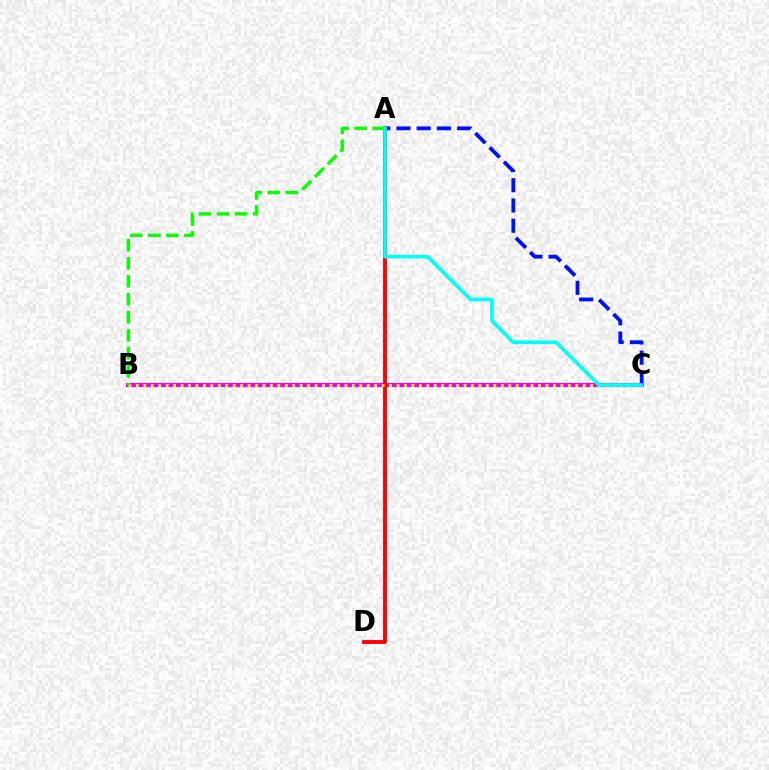{('B', 'C'): [{'color': '#ee00ff', 'line_style': 'solid', 'thickness': 2.97}, {'color': '#fcf500', 'line_style': 'dotted', 'thickness': 2.02}], ('A', 'D'): [{'color': '#ff0000', 'line_style': 'solid', 'thickness': 2.78}], ('A', 'B'): [{'color': '#08ff00', 'line_style': 'dashed', 'thickness': 2.45}], ('A', 'C'): [{'color': '#0010ff', 'line_style': 'dashed', 'thickness': 2.75}, {'color': '#00fff6', 'line_style': 'solid', 'thickness': 2.61}]}